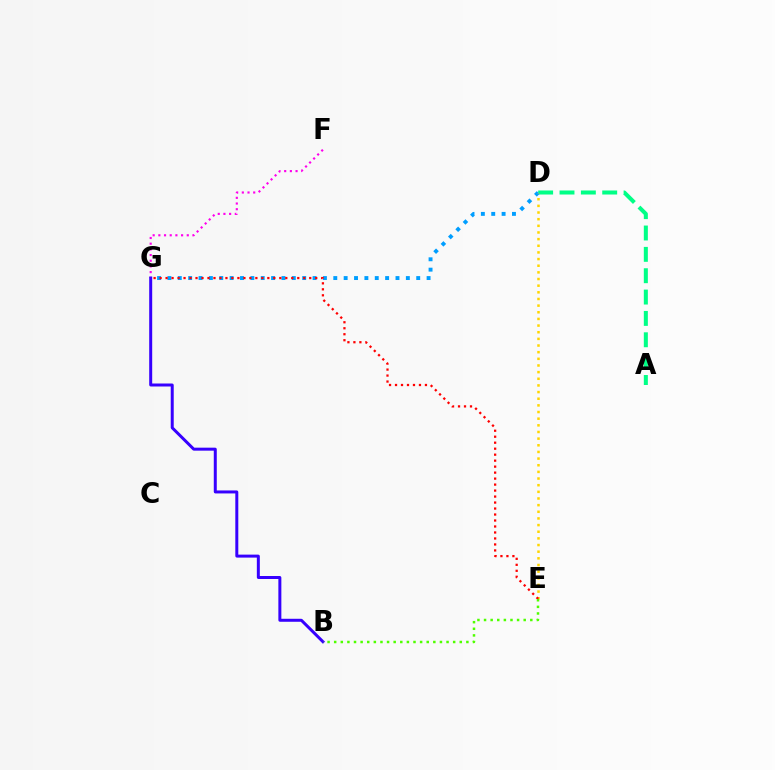{('A', 'D'): [{'color': '#00ff86', 'line_style': 'dashed', 'thickness': 2.9}], ('D', 'G'): [{'color': '#009eff', 'line_style': 'dotted', 'thickness': 2.82}], ('F', 'G'): [{'color': '#ff00ed', 'line_style': 'dotted', 'thickness': 1.54}], ('D', 'E'): [{'color': '#ffd500', 'line_style': 'dotted', 'thickness': 1.81}], ('B', 'G'): [{'color': '#3700ff', 'line_style': 'solid', 'thickness': 2.15}], ('E', 'G'): [{'color': '#ff0000', 'line_style': 'dotted', 'thickness': 1.63}], ('B', 'E'): [{'color': '#4fff00', 'line_style': 'dotted', 'thickness': 1.8}]}